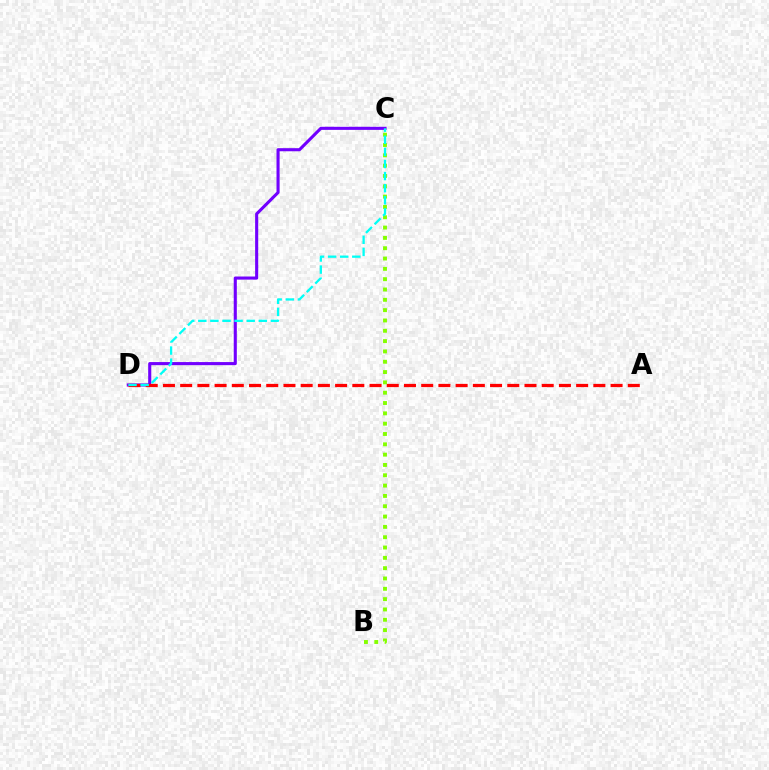{('B', 'C'): [{'color': '#84ff00', 'line_style': 'dotted', 'thickness': 2.8}], ('C', 'D'): [{'color': '#7200ff', 'line_style': 'solid', 'thickness': 2.23}, {'color': '#00fff6', 'line_style': 'dashed', 'thickness': 1.64}], ('A', 'D'): [{'color': '#ff0000', 'line_style': 'dashed', 'thickness': 2.34}]}